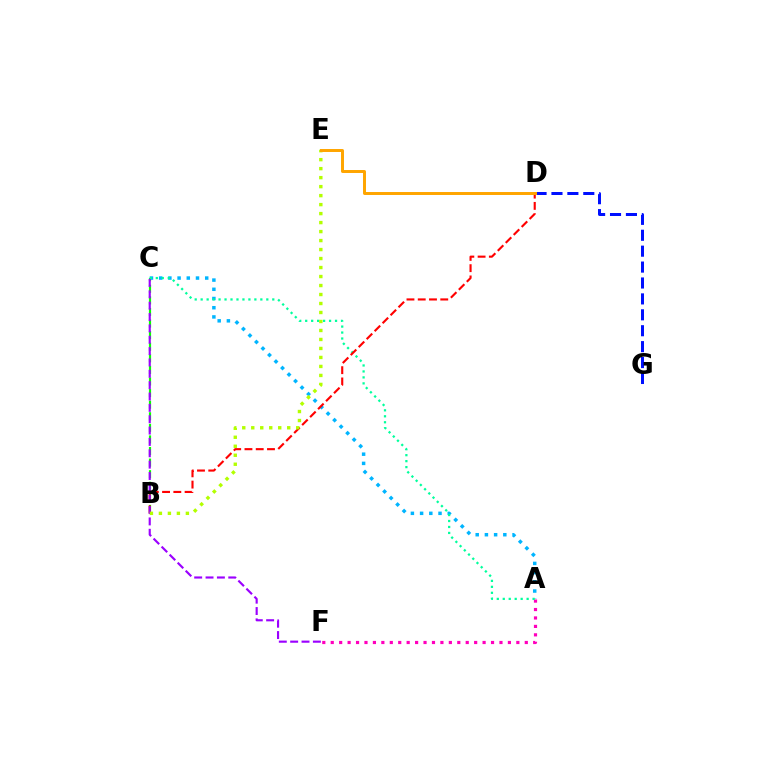{('A', 'F'): [{'color': '#ff00bd', 'line_style': 'dotted', 'thickness': 2.29}], ('D', 'G'): [{'color': '#0010ff', 'line_style': 'dashed', 'thickness': 2.16}], ('B', 'C'): [{'color': '#08ff00', 'line_style': 'dashed', 'thickness': 1.57}], ('A', 'C'): [{'color': '#00b5ff', 'line_style': 'dotted', 'thickness': 2.5}, {'color': '#00ff9d', 'line_style': 'dotted', 'thickness': 1.62}], ('B', 'D'): [{'color': '#ff0000', 'line_style': 'dashed', 'thickness': 1.53}], ('C', 'F'): [{'color': '#9b00ff', 'line_style': 'dashed', 'thickness': 1.54}], ('B', 'E'): [{'color': '#b3ff00', 'line_style': 'dotted', 'thickness': 2.44}], ('D', 'E'): [{'color': '#ffa500', 'line_style': 'solid', 'thickness': 2.14}]}